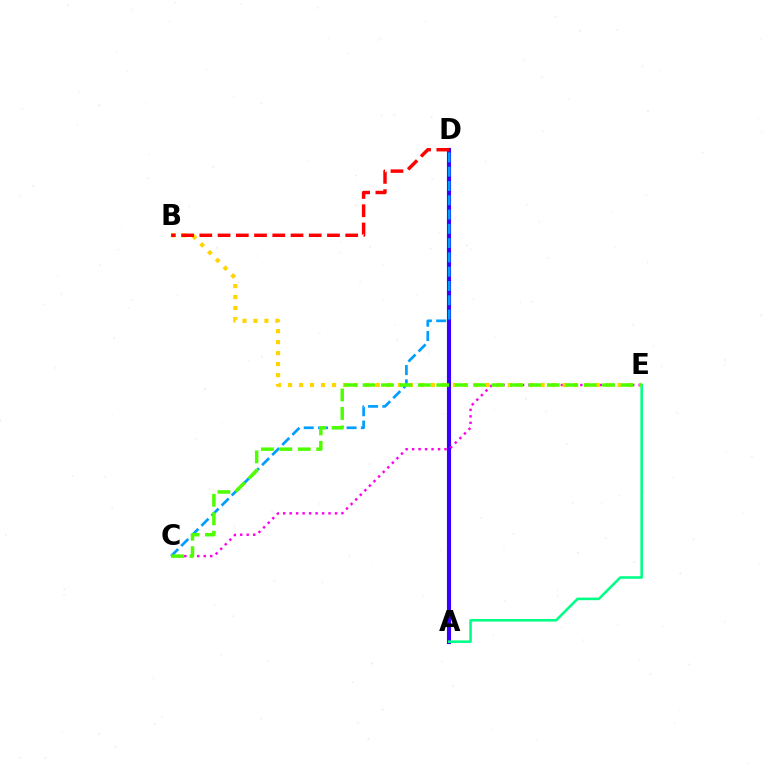{('A', 'D'): [{'color': '#3700ff', 'line_style': 'solid', 'thickness': 2.96}], ('C', 'D'): [{'color': '#009eff', 'line_style': 'dashed', 'thickness': 1.94}], ('A', 'E'): [{'color': '#00ff86', 'line_style': 'solid', 'thickness': 1.85}], ('C', 'E'): [{'color': '#ff00ed', 'line_style': 'dotted', 'thickness': 1.76}, {'color': '#4fff00', 'line_style': 'dashed', 'thickness': 2.5}], ('B', 'E'): [{'color': '#ffd500', 'line_style': 'dotted', 'thickness': 2.98}], ('B', 'D'): [{'color': '#ff0000', 'line_style': 'dashed', 'thickness': 2.48}]}